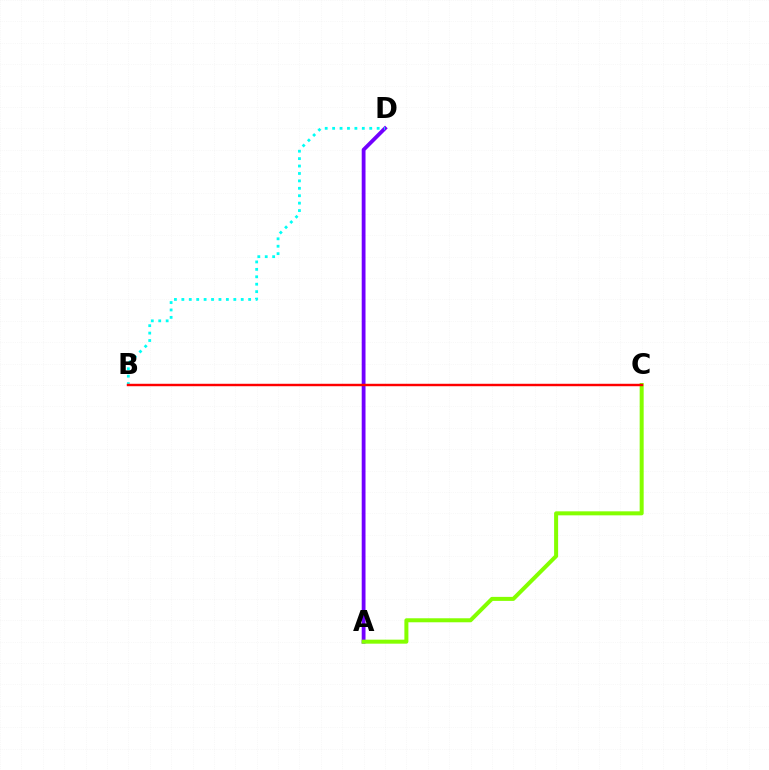{('A', 'D'): [{'color': '#7200ff', 'line_style': 'solid', 'thickness': 2.74}], ('A', 'C'): [{'color': '#84ff00', 'line_style': 'solid', 'thickness': 2.89}], ('B', 'D'): [{'color': '#00fff6', 'line_style': 'dotted', 'thickness': 2.02}], ('B', 'C'): [{'color': '#ff0000', 'line_style': 'solid', 'thickness': 1.75}]}